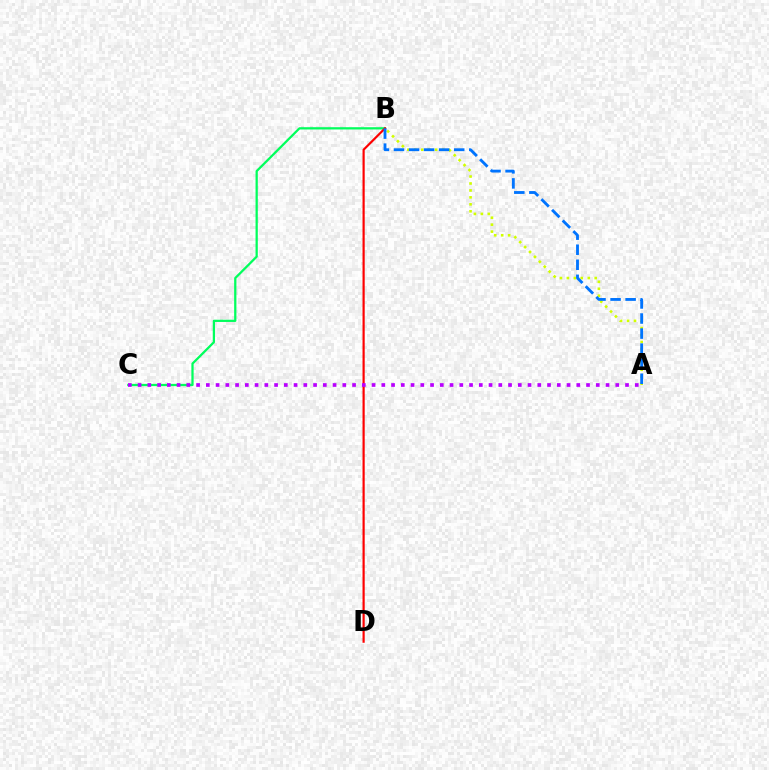{('A', 'B'): [{'color': '#d1ff00', 'line_style': 'dotted', 'thickness': 1.89}, {'color': '#0074ff', 'line_style': 'dashed', 'thickness': 2.05}], ('B', 'C'): [{'color': '#00ff5c', 'line_style': 'solid', 'thickness': 1.63}], ('B', 'D'): [{'color': '#ff0000', 'line_style': 'solid', 'thickness': 1.57}], ('A', 'C'): [{'color': '#b900ff', 'line_style': 'dotted', 'thickness': 2.65}]}